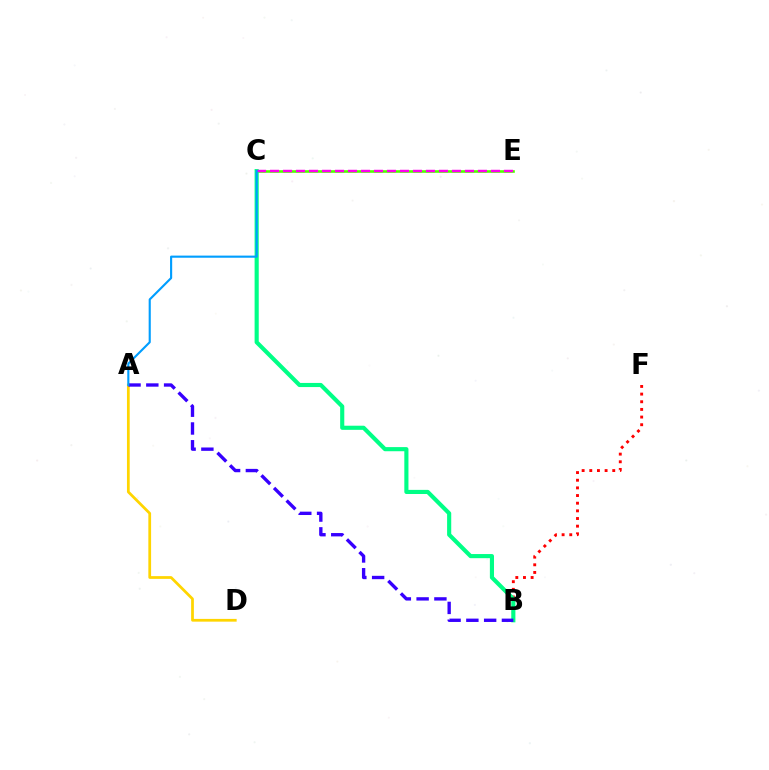{('C', 'E'): [{'color': '#4fff00', 'line_style': 'solid', 'thickness': 1.9}, {'color': '#ff00ed', 'line_style': 'dashed', 'thickness': 1.77}], ('A', 'D'): [{'color': '#ffd500', 'line_style': 'solid', 'thickness': 1.98}], ('B', 'F'): [{'color': '#ff0000', 'line_style': 'dotted', 'thickness': 2.08}], ('B', 'C'): [{'color': '#00ff86', 'line_style': 'solid', 'thickness': 2.97}], ('A', 'B'): [{'color': '#3700ff', 'line_style': 'dashed', 'thickness': 2.42}], ('A', 'C'): [{'color': '#009eff', 'line_style': 'solid', 'thickness': 1.53}]}